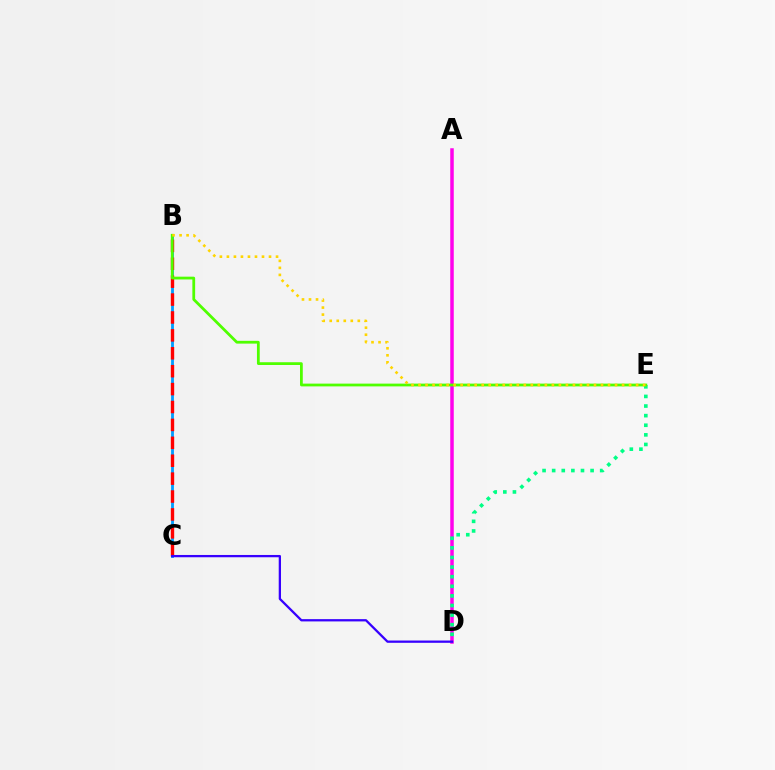{('B', 'C'): [{'color': '#009eff', 'line_style': 'solid', 'thickness': 2.03}, {'color': '#ff0000', 'line_style': 'dashed', 'thickness': 2.43}], ('A', 'D'): [{'color': '#ff00ed', 'line_style': 'solid', 'thickness': 2.52}], ('D', 'E'): [{'color': '#00ff86', 'line_style': 'dotted', 'thickness': 2.61}], ('B', 'E'): [{'color': '#4fff00', 'line_style': 'solid', 'thickness': 2.0}, {'color': '#ffd500', 'line_style': 'dotted', 'thickness': 1.91}], ('C', 'D'): [{'color': '#3700ff', 'line_style': 'solid', 'thickness': 1.64}]}